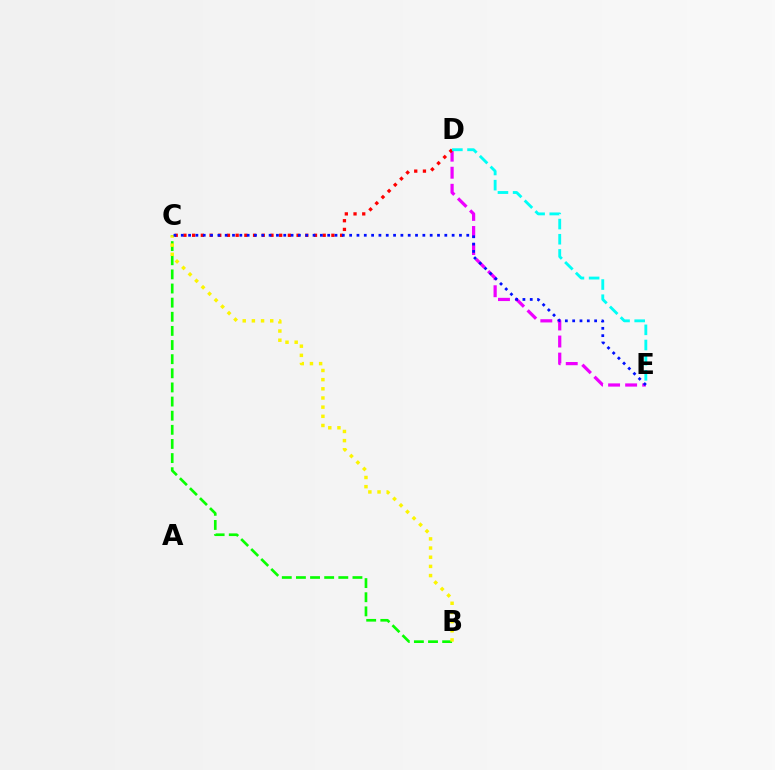{('B', 'C'): [{'color': '#08ff00', 'line_style': 'dashed', 'thickness': 1.92}, {'color': '#fcf500', 'line_style': 'dotted', 'thickness': 2.49}], ('D', 'E'): [{'color': '#ee00ff', 'line_style': 'dashed', 'thickness': 2.32}, {'color': '#00fff6', 'line_style': 'dashed', 'thickness': 2.06}], ('C', 'D'): [{'color': '#ff0000', 'line_style': 'dotted', 'thickness': 2.36}], ('C', 'E'): [{'color': '#0010ff', 'line_style': 'dotted', 'thickness': 1.99}]}